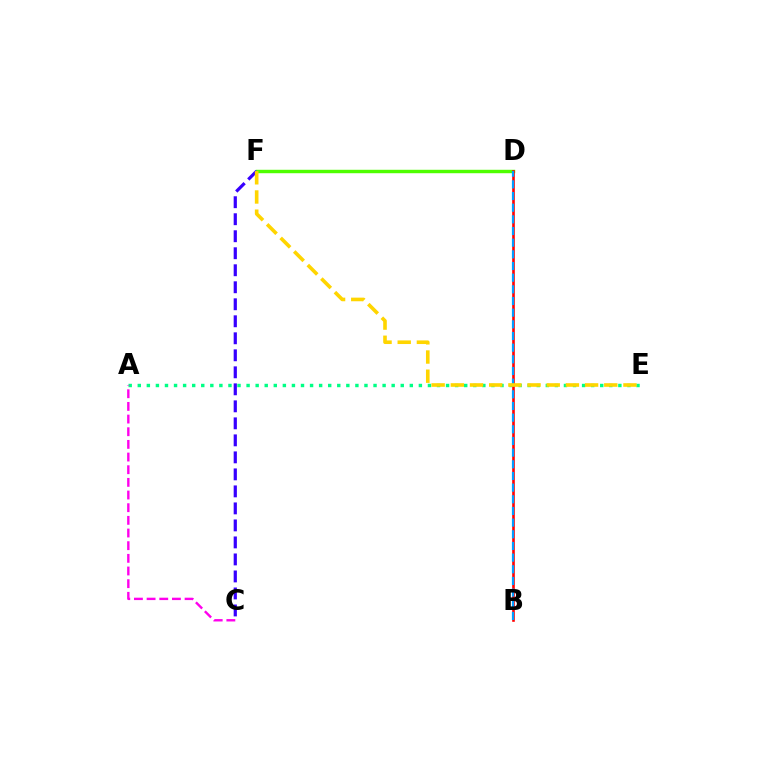{('D', 'F'): [{'color': '#4fff00', 'line_style': 'solid', 'thickness': 2.47}], ('A', 'E'): [{'color': '#00ff86', 'line_style': 'dotted', 'thickness': 2.46}], ('B', 'D'): [{'color': '#ff0000', 'line_style': 'solid', 'thickness': 1.88}, {'color': '#009eff', 'line_style': 'dashed', 'thickness': 1.58}], ('A', 'C'): [{'color': '#ff00ed', 'line_style': 'dashed', 'thickness': 1.72}], ('C', 'F'): [{'color': '#3700ff', 'line_style': 'dashed', 'thickness': 2.31}], ('E', 'F'): [{'color': '#ffd500', 'line_style': 'dashed', 'thickness': 2.61}]}